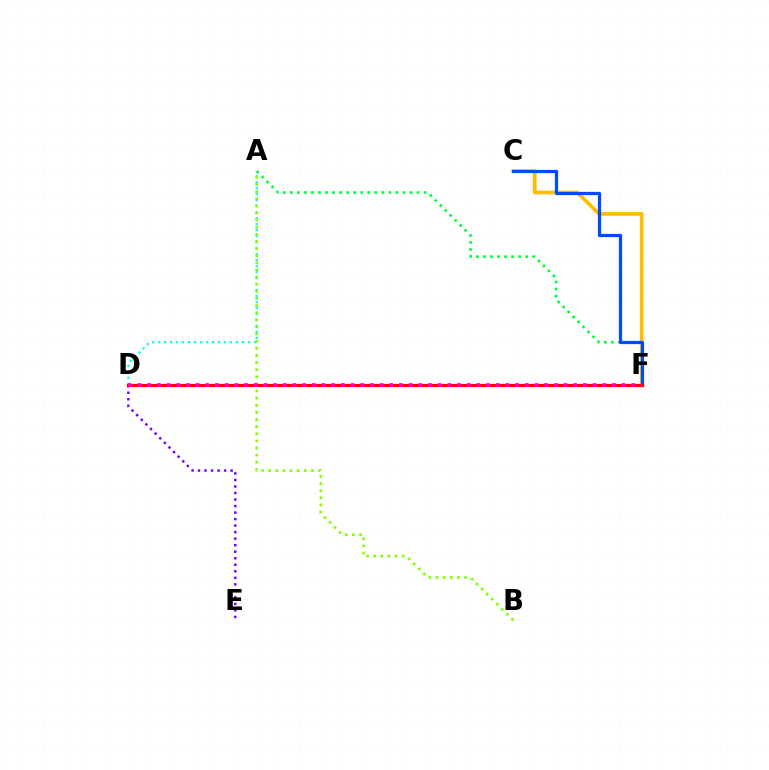{('A', 'D'): [{'color': '#00fff6', 'line_style': 'dotted', 'thickness': 1.63}], ('D', 'E'): [{'color': '#7200ff', 'line_style': 'dotted', 'thickness': 1.77}], ('A', 'B'): [{'color': '#84ff00', 'line_style': 'dotted', 'thickness': 1.94}], ('A', 'F'): [{'color': '#00ff39', 'line_style': 'dotted', 'thickness': 1.91}], ('C', 'F'): [{'color': '#ffbd00', 'line_style': 'solid', 'thickness': 2.67}, {'color': '#004bff', 'line_style': 'solid', 'thickness': 2.32}], ('D', 'F'): [{'color': '#ff0000', 'line_style': 'solid', 'thickness': 2.28}, {'color': '#ff00cf', 'line_style': 'dotted', 'thickness': 2.63}]}